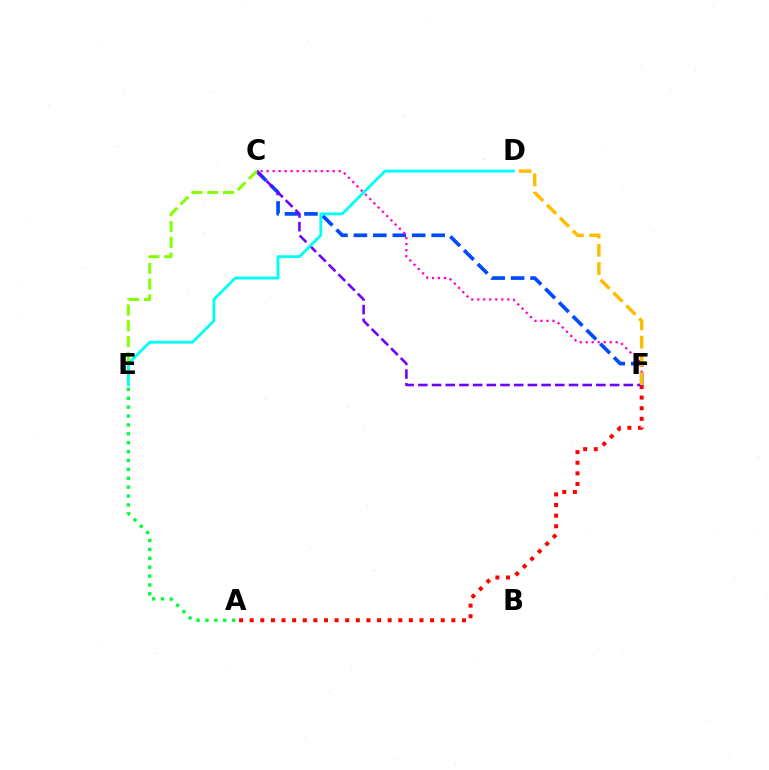{('C', 'F'): [{'color': '#004bff', 'line_style': 'dashed', 'thickness': 2.64}, {'color': '#7200ff', 'line_style': 'dashed', 'thickness': 1.86}, {'color': '#ff00cf', 'line_style': 'dotted', 'thickness': 1.63}], ('A', 'F'): [{'color': '#ff0000', 'line_style': 'dotted', 'thickness': 2.88}], ('C', 'E'): [{'color': '#84ff00', 'line_style': 'dashed', 'thickness': 2.14}], ('D', 'E'): [{'color': '#00fff6', 'line_style': 'solid', 'thickness': 2.05}], ('D', 'F'): [{'color': '#ffbd00', 'line_style': 'dashed', 'thickness': 2.48}], ('A', 'E'): [{'color': '#00ff39', 'line_style': 'dotted', 'thickness': 2.42}]}